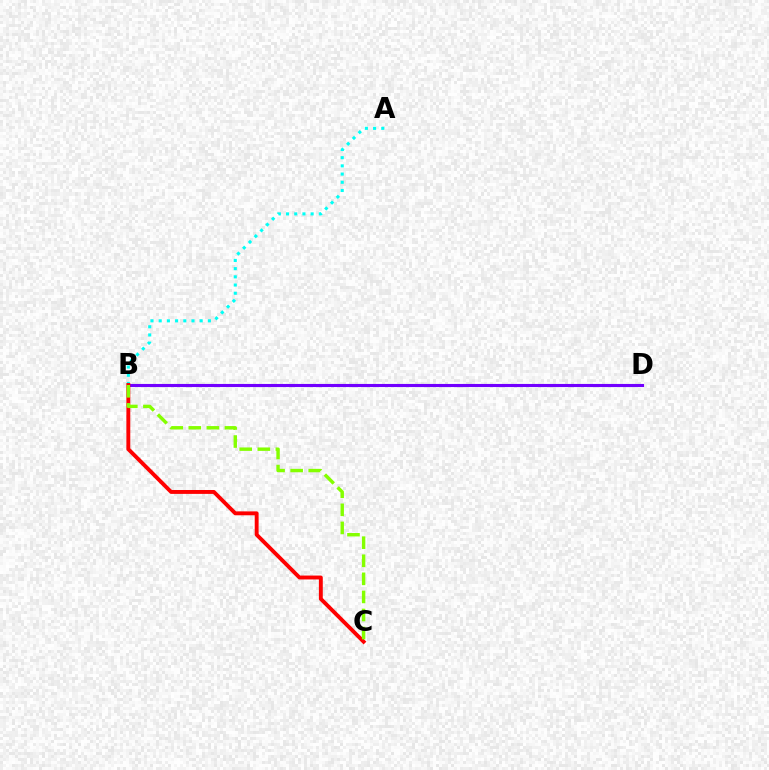{('B', 'D'): [{'color': '#7200ff', 'line_style': 'solid', 'thickness': 2.24}], ('A', 'B'): [{'color': '#00fff6', 'line_style': 'dotted', 'thickness': 2.23}], ('B', 'C'): [{'color': '#ff0000', 'line_style': 'solid', 'thickness': 2.8}, {'color': '#84ff00', 'line_style': 'dashed', 'thickness': 2.46}]}